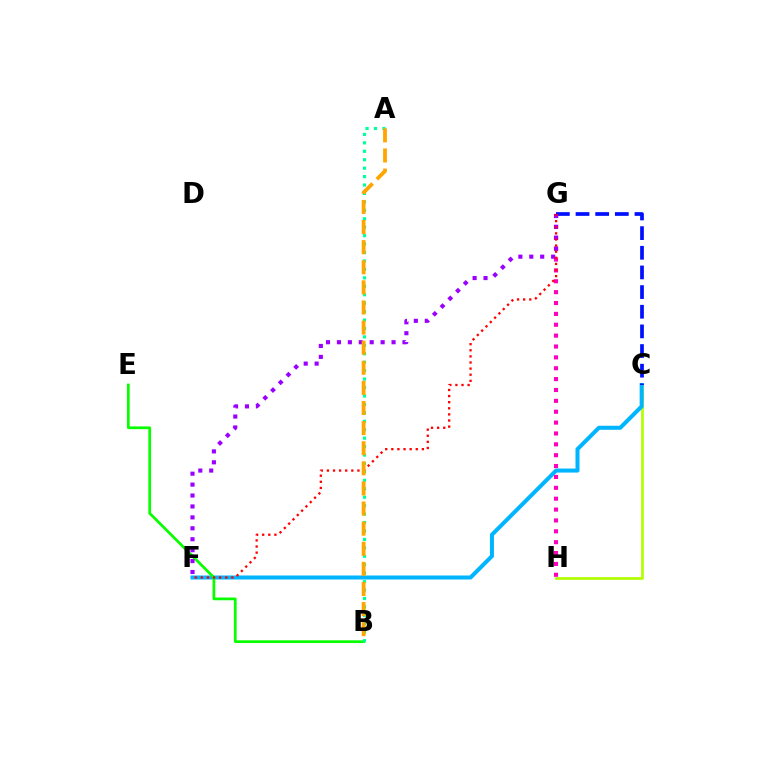{('G', 'H'): [{'color': '#ff00bd', 'line_style': 'dotted', 'thickness': 2.95}], ('C', 'H'): [{'color': '#b3ff00', 'line_style': 'solid', 'thickness': 1.95}], ('C', 'F'): [{'color': '#00b5ff', 'line_style': 'solid', 'thickness': 2.89}], ('C', 'G'): [{'color': '#0010ff', 'line_style': 'dashed', 'thickness': 2.67}], ('B', 'E'): [{'color': '#08ff00', 'line_style': 'solid', 'thickness': 1.97}], ('A', 'B'): [{'color': '#00ff9d', 'line_style': 'dotted', 'thickness': 2.29}, {'color': '#ffa500', 'line_style': 'dashed', 'thickness': 2.73}], ('F', 'G'): [{'color': '#9b00ff', 'line_style': 'dotted', 'thickness': 2.97}, {'color': '#ff0000', 'line_style': 'dotted', 'thickness': 1.66}]}